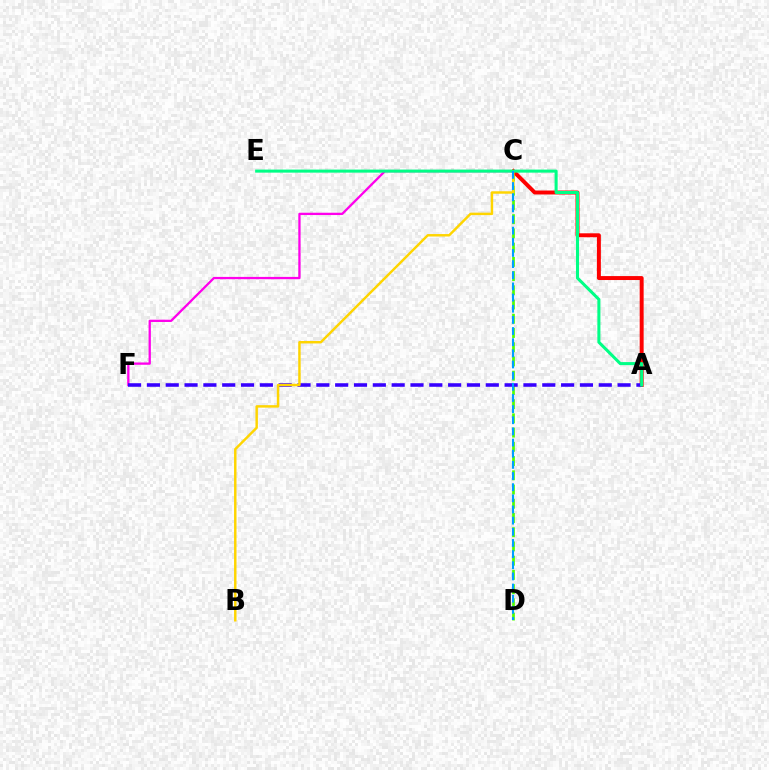{('C', 'D'): [{'color': '#4fff00', 'line_style': 'dashed', 'thickness': 1.93}, {'color': '#009eff', 'line_style': 'dashed', 'thickness': 1.52}], ('A', 'C'): [{'color': '#ff0000', 'line_style': 'solid', 'thickness': 2.85}], ('C', 'F'): [{'color': '#ff00ed', 'line_style': 'solid', 'thickness': 1.66}], ('A', 'F'): [{'color': '#3700ff', 'line_style': 'dashed', 'thickness': 2.56}], ('B', 'C'): [{'color': '#ffd500', 'line_style': 'solid', 'thickness': 1.77}], ('A', 'E'): [{'color': '#00ff86', 'line_style': 'solid', 'thickness': 2.2}]}